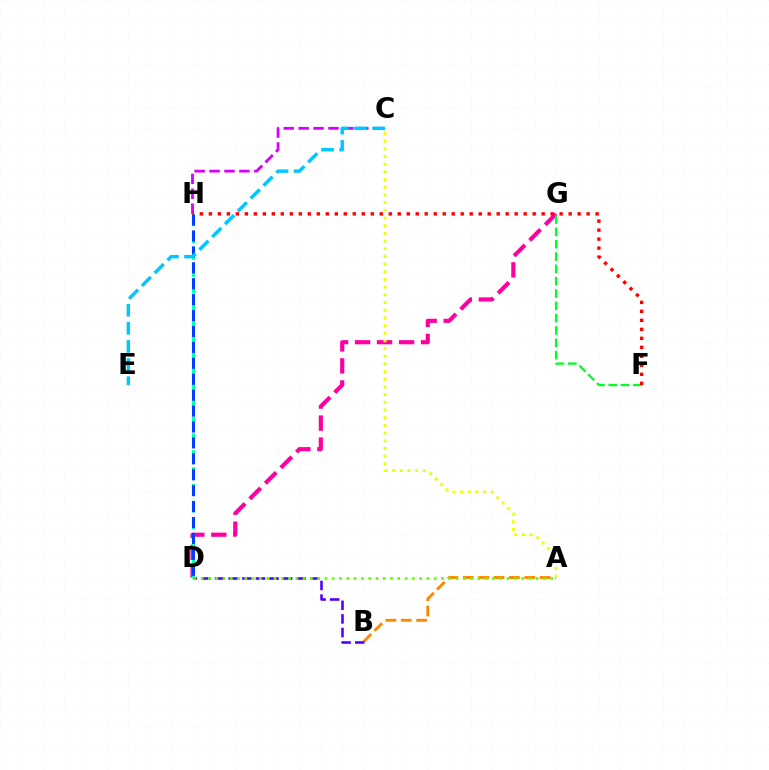{('D', 'G'): [{'color': '#ff00a0', 'line_style': 'dashed', 'thickness': 2.99}], ('A', 'B'): [{'color': '#ff8800', 'line_style': 'dashed', 'thickness': 2.09}], ('D', 'H'): [{'color': '#00ffaf', 'line_style': 'dashed', 'thickness': 2.29}, {'color': '#003fff', 'line_style': 'dashed', 'thickness': 2.16}], ('B', 'D'): [{'color': '#4f00ff', 'line_style': 'dashed', 'thickness': 1.85}], ('A', 'D'): [{'color': '#66ff00', 'line_style': 'dotted', 'thickness': 1.98}], ('C', 'H'): [{'color': '#d600ff', 'line_style': 'dashed', 'thickness': 2.03}], ('F', 'G'): [{'color': '#00ff27', 'line_style': 'dashed', 'thickness': 1.67}], ('C', 'E'): [{'color': '#00c7ff', 'line_style': 'dashed', 'thickness': 2.46}], ('F', 'H'): [{'color': '#ff0000', 'line_style': 'dotted', 'thickness': 2.44}], ('A', 'C'): [{'color': '#eeff00', 'line_style': 'dotted', 'thickness': 2.09}]}